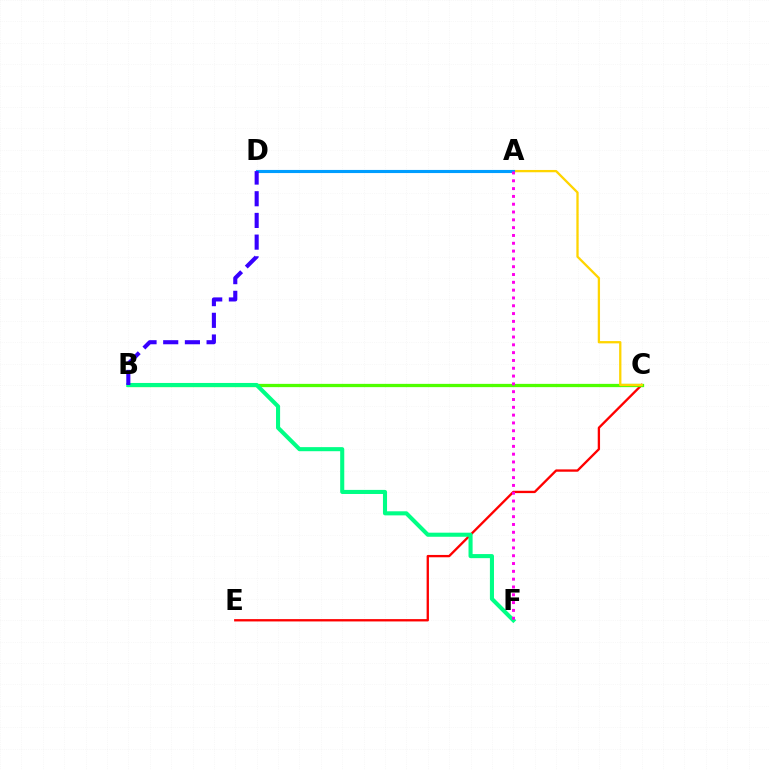{('C', 'E'): [{'color': '#ff0000', 'line_style': 'solid', 'thickness': 1.68}], ('B', 'C'): [{'color': '#4fff00', 'line_style': 'solid', 'thickness': 2.36}], ('A', 'C'): [{'color': '#ffd500', 'line_style': 'solid', 'thickness': 1.65}], ('B', 'F'): [{'color': '#00ff86', 'line_style': 'solid', 'thickness': 2.94}], ('A', 'D'): [{'color': '#009eff', 'line_style': 'solid', 'thickness': 2.24}], ('A', 'F'): [{'color': '#ff00ed', 'line_style': 'dotted', 'thickness': 2.12}], ('B', 'D'): [{'color': '#3700ff', 'line_style': 'dashed', 'thickness': 2.95}]}